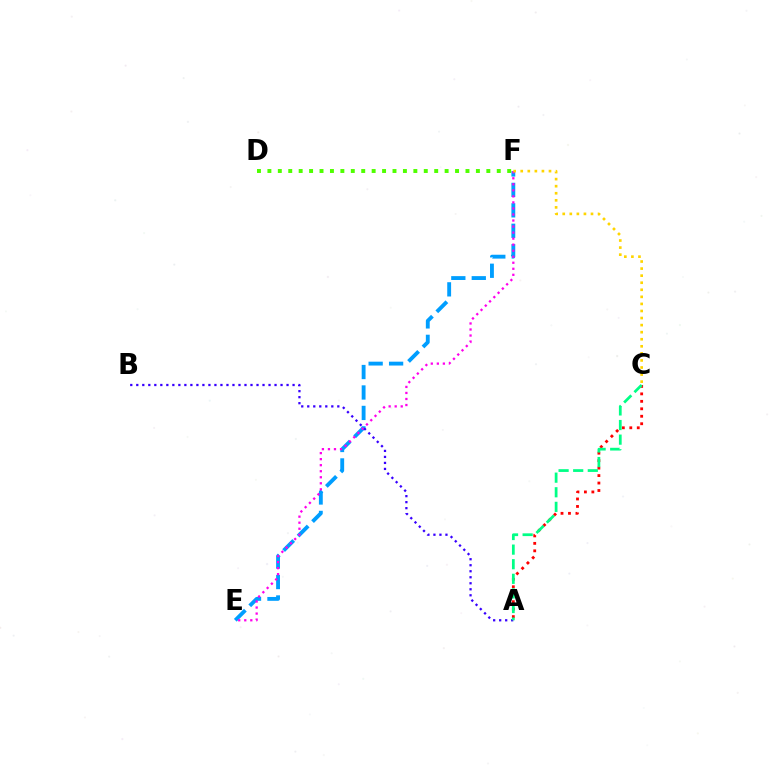{('E', 'F'): [{'color': '#009eff', 'line_style': 'dashed', 'thickness': 2.78}, {'color': '#ff00ed', 'line_style': 'dotted', 'thickness': 1.64}], ('A', 'C'): [{'color': '#ff0000', 'line_style': 'dotted', 'thickness': 2.03}, {'color': '#00ff86', 'line_style': 'dashed', 'thickness': 1.98}], ('C', 'F'): [{'color': '#ffd500', 'line_style': 'dotted', 'thickness': 1.92}], ('A', 'B'): [{'color': '#3700ff', 'line_style': 'dotted', 'thickness': 1.63}], ('D', 'F'): [{'color': '#4fff00', 'line_style': 'dotted', 'thickness': 2.83}]}